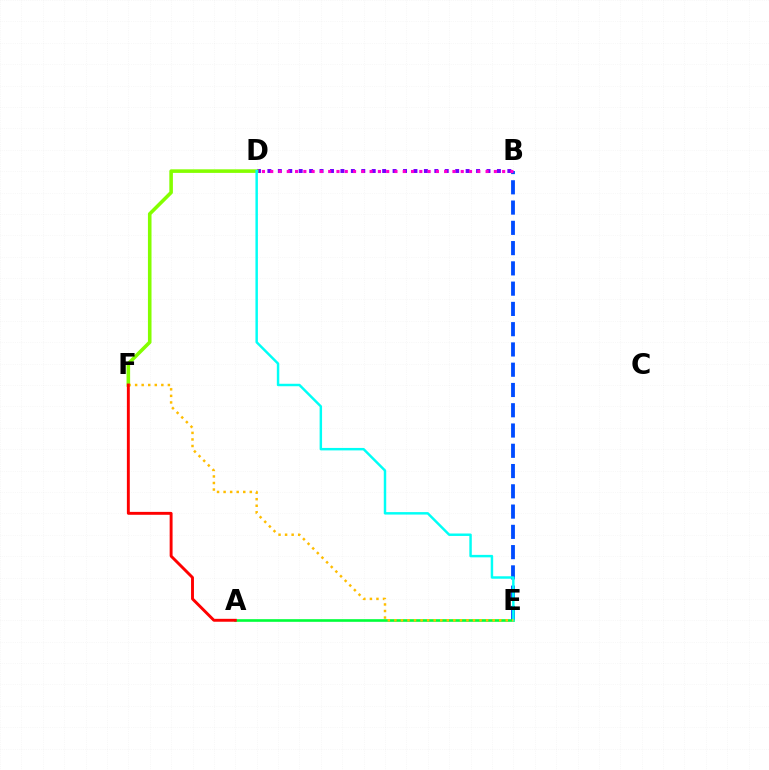{('B', 'D'): [{'color': '#7200ff', 'line_style': 'dotted', 'thickness': 2.83}, {'color': '#ff00cf', 'line_style': 'dotted', 'thickness': 2.25}], ('B', 'E'): [{'color': '#004bff', 'line_style': 'dashed', 'thickness': 2.75}], ('A', 'E'): [{'color': '#00ff39', 'line_style': 'solid', 'thickness': 1.89}], ('D', 'F'): [{'color': '#84ff00', 'line_style': 'solid', 'thickness': 2.58}], ('D', 'E'): [{'color': '#00fff6', 'line_style': 'solid', 'thickness': 1.77}], ('E', 'F'): [{'color': '#ffbd00', 'line_style': 'dotted', 'thickness': 1.78}], ('A', 'F'): [{'color': '#ff0000', 'line_style': 'solid', 'thickness': 2.09}]}